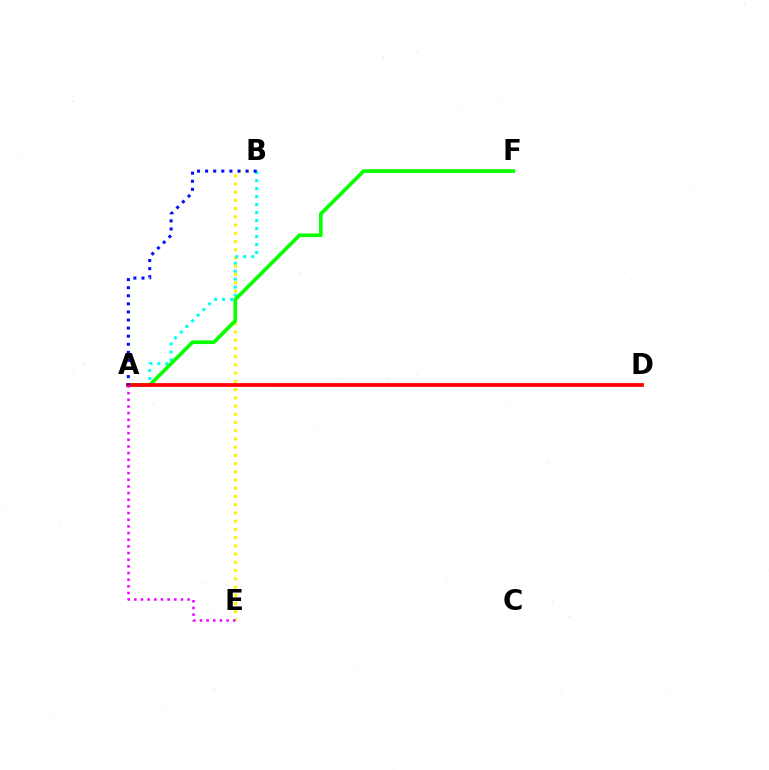{('B', 'E'): [{'color': '#fcf500', 'line_style': 'dotted', 'thickness': 2.23}], ('A', 'B'): [{'color': '#00fff6', 'line_style': 'dotted', 'thickness': 2.17}, {'color': '#0010ff', 'line_style': 'dotted', 'thickness': 2.2}], ('A', 'F'): [{'color': '#08ff00', 'line_style': 'solid', 'thickness': 2.63}], ('A', 'D'): [{'color': '#ff0000', 'line_style': 'solid', 'thickness': 2.69}], ('A', 'E'): [{'color': '#ee00ff', 'line_style': 'dotted', 'thickness': 1.81}]}